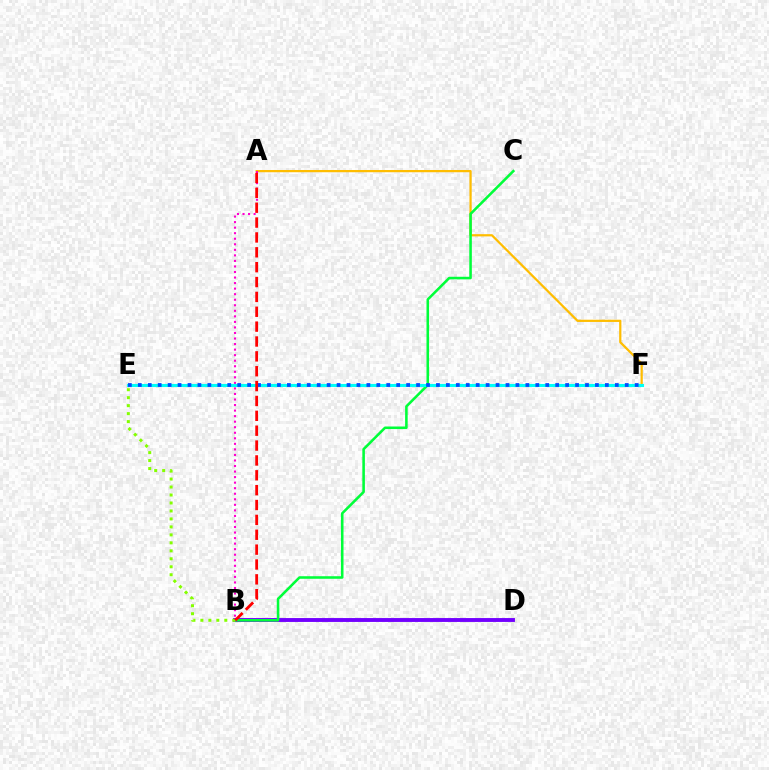{('A', 'F'): [{'color': '#ffbd00', 'line_style': 'solid', 'thickness': 1.6}], ('B', 'D'): [{'color': '#7200ff', 'line_style': 'solid', 'thickness': 2.8}], ('B', 'C'): [{'color': '#00ff39', 'line_style': 'solid', 'thickness': 1.85}], ('A', 'B'): [{'color': '#ff00cf', 'line_style': 'dotted', 'thickness': 1.51}, {'color': '#ff0000', 'line_style': 'dashed', 'thickness': 2.02}], ('E', 'F'): [{'color': '#00fff6', 'line_style': 'solid', 'thickness': 2.22}, {'color': '#004bff', 'line_style': 'dotted', 'thickness': 2.7}], ('B', 'E'): [{'color': '#84ff00', 'line_style': 'dotted', 'thickness': 2.17}]}